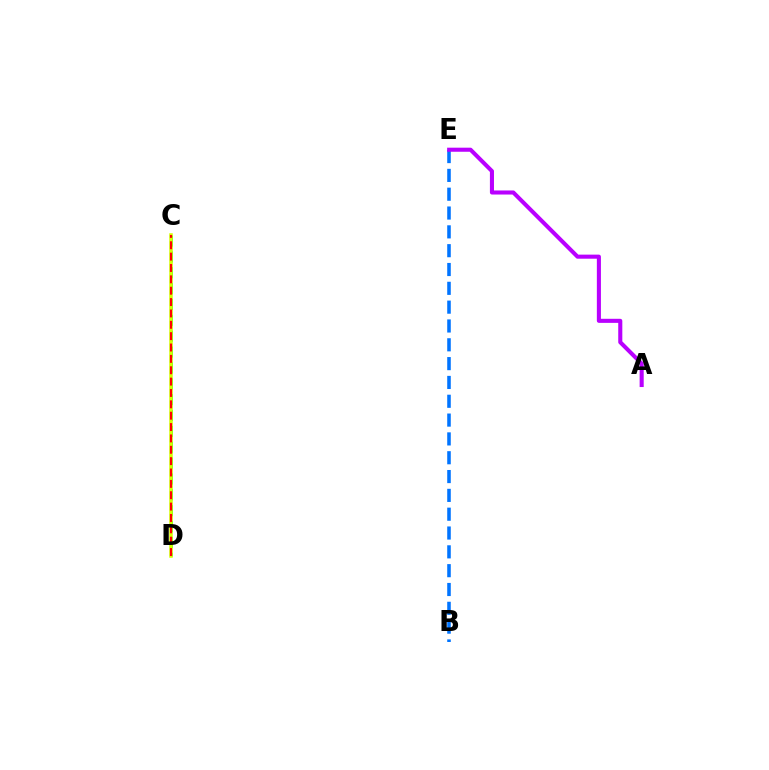{('C', 'D'): [{'color': '#00ff5c', 'line_style': 'dashed', 'thickness': 2.15}, {'color': '#d1ff00', 'line_style': 'solid', 'thickness': 2.53}, {'color': '#ff0000', 'line_style': 'dashed', 'thickness': 1.54}], ('B', 'E'): [{'color': '#0074ff', 'line_style': 'dashed', 'thickness': 2.56}], ('A', 'E'): [{'color': '#b900ff', 'line_style': 'solid', 'thickness': 2.93}]}